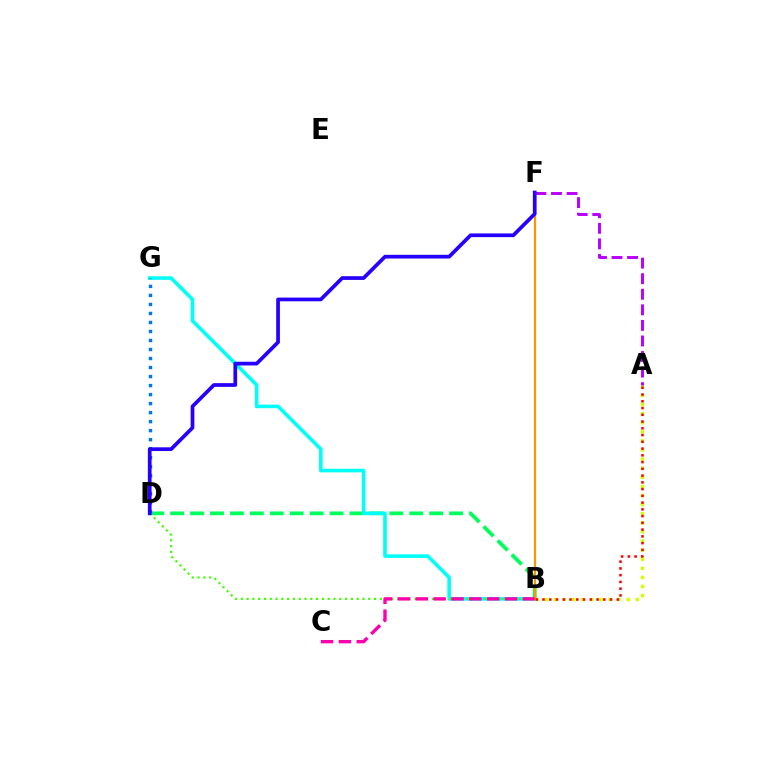{('B', 'D'): [{'color': '#00ff5c', 'line_style': 'dashed', 'thickness': 2.71}, {'color': '#3dff00', 'line_style': 'dotted', 'thickness': 1.57}], ('B', 'G'): [{'color': '#00fff6', 'line_style': 'solid', 'thickness': 2.59}], ('D', 'G'): [{'color': '#0074ff', 'line_style': 'dotted', 'thickness': 2.45}], ('B', 'F'): [{'color': '#ff9400', 'line_style': 'solid', 'thickness': 1.55}], ('A', 'B'): [{'color': '#d1ff00', 'line_style': 'dotted', 'thickness': 2.47}, {'color': '#ff0000', 'line_style': 'dotted', 'thickness': 1.83}], ('B', 'C'): [{'color': '#ff00ac', 'line_style': 'dashed', 'thickness': 2.43}], ('A', 'F'): [{'color': '#b900ff', 'line_style': 'dashed', 'thickness': 2.11}], ('D', 'F'): [{'color': '#2500ff', 'line_style': 'solid', 'thickness': 2.67}]}